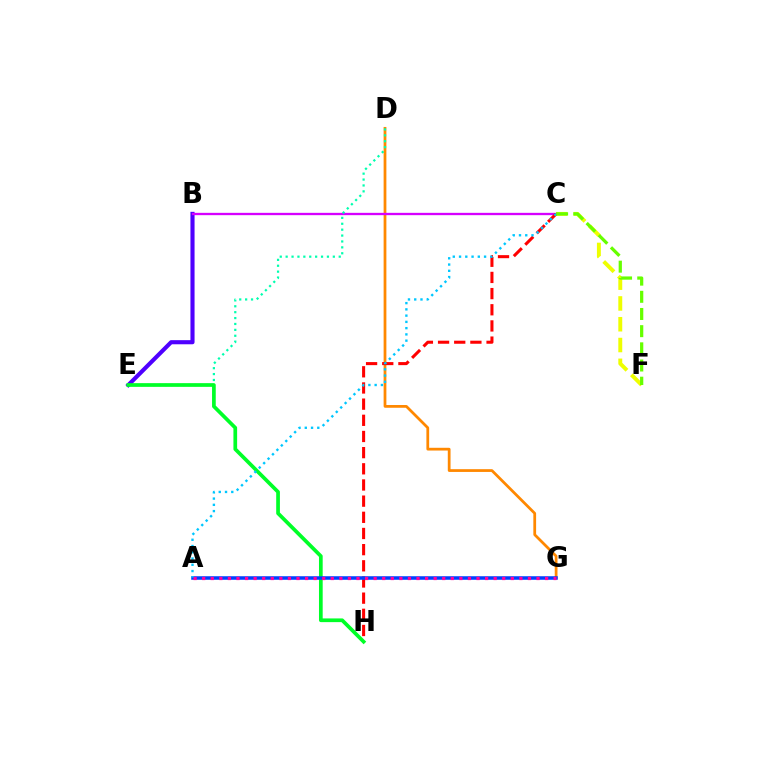{('D', 'G'): [{'color': '#ff8800', 'line_style': 'solid', 'thickness': 1.98}], ('B', 'E'): [{'color': '#4f00ff', 'line_style': 'solid', 'thickness': 2.97}], ('C', 'F'): [{'color': '#eeff00', 'line_style': 'dashed', 'thickness': 2.82}, {'color': '#66ff00', 'line_style': 'dashed', 'thickness': 2.33}], ('B', 'C'): [{'color': '#d600ff', 'line_style': 'solid', 'thickness': 1.67}], ('C', 'H'): [{'color': '#ff0000', 'line_style': 'dashed', 'thickness': 2.2}], ('D', 'E'): [{'color': '#00ffaf', 'line_style': 'dotted', 'thickness': 1.6}], ('E', 'H'): [{'color': '#00ff27', 'line_style': 'solid', 'thickness': 2.67}], ('A', 'G'): [{'color': '#003fff', 'line_style': 'solid', 'thickness': 2.55}, {'color': '#ff00a0', 'line_style': 'dotted', 'thickness': 2.33}], ('A', 'C'): [{'color': '#00c7ff', 'line_style': 'dotted', 'thickness': 1.7}]}